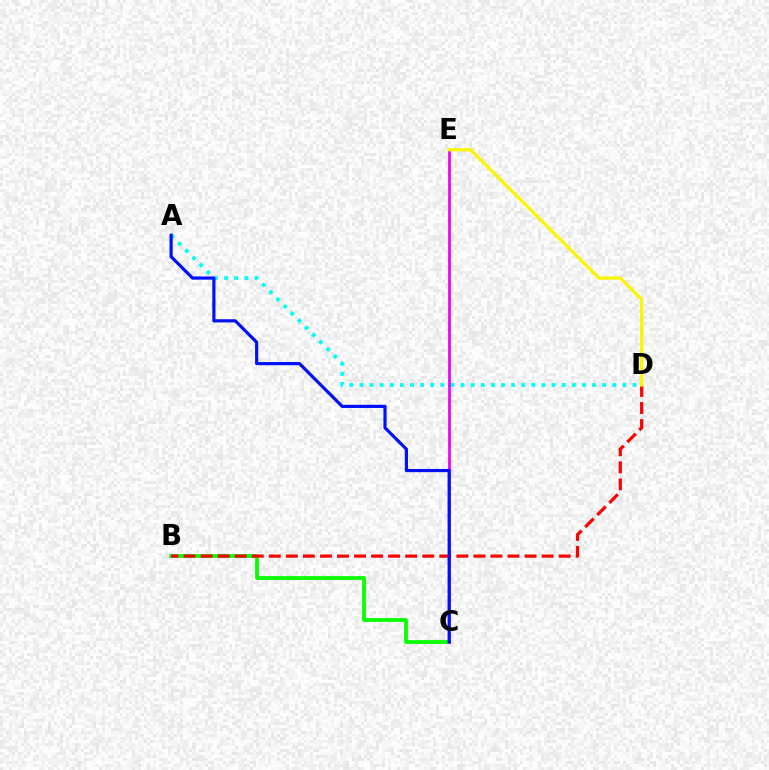{('B', 'C'): [{'color': '#08ff00', 'line_style': 'solid', 'thickness': 2.72}], ('A', 'D'): [{'color': '#00fff6', 'line_style': 'dotted', 'thickness': 2.75}], ('C', 'E'): [{'color': '#ee00ff', 'line_style': 'solid', 'thickness': 1.97}], ('B', 'D'): [{'color': '#ff0000', 'line_style': 'dashed', 'thickness': 2.32}], ('D', 'E'): [{'color': '#fcf500', 'line_style': 'solid', 'thickness': 2.33}], ('A', 'C'): [{'color': '#0010ff', 'line_style': 'solid', 'thickness': 2.29}]}